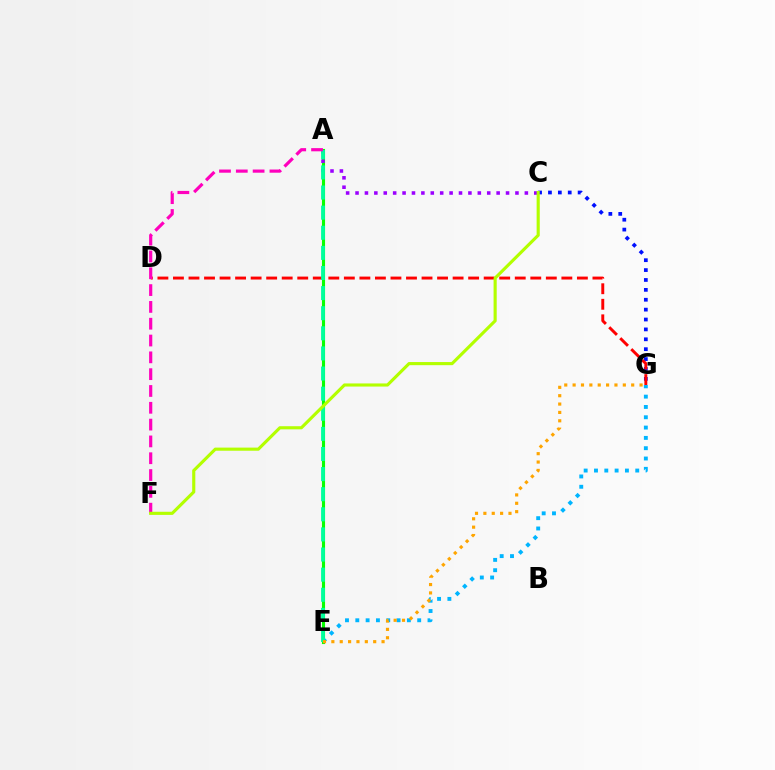{('A', 'E'): [{'color': '#08ff00', 'line_style': 'solid', 'thickness': 2.24}, {'color': '#00ff9d', 'line_style': 'dashed', 'thickness': 2.73}], ('C', 'G'): [{'color': '#0010ff', 'line_style': 'dotted', 'thickness': 2.69}], ('A', 'C'): [{'color': '#9b00ff', 'line_style': 'dotted', 'thickness': 2.56}], ('D', 'G'): [{'color': '#ff0000', 'line_style': 'dashed', 'thickness': 2.11}], ('E', 'G'): [{'color': '#00b5ff', 'line_style': 'dotted', 'thickness': 2.8}, {'color': '#ffa500', 'line_style': 'dotted', 'thickness': 2.27}], ('A', 'F'): [{'color': '#ff00bd', 'line_style': 'dashed', 'thickness': 2.28}], ('C', 'F'): [{'color': '#b3ff00', 'line_style': 'solid', 'thickness': 2.25}]}